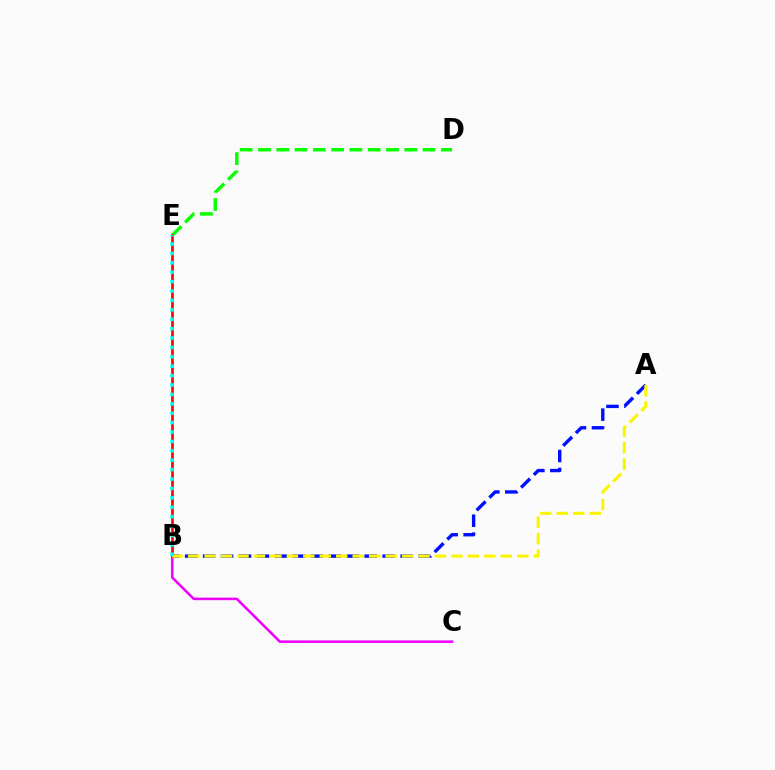{('D', 'E'): [{'color': '#08ff00', 'line_style': 'dashed', 'thickness': 2.48}], ('A', 'B'): [{'color': '#0010ff', 'line_style': 'dashed', 'thickness': 2.44}, {'color': '#fcf500', 'line_style': 'dashed', 'thickness': 2.24}], ('B', 'C'): [{'color': '#ee00ff', 'line_style': 'solid', 'thickness': 1.83}], ('B', 'E'): [{'color': '#ff0000', 'line_style': 'solid', 'thickness': 1.89}, {'color': '#00fff6', 'line_style': 'dotted', 'thickness': 2.55}]}